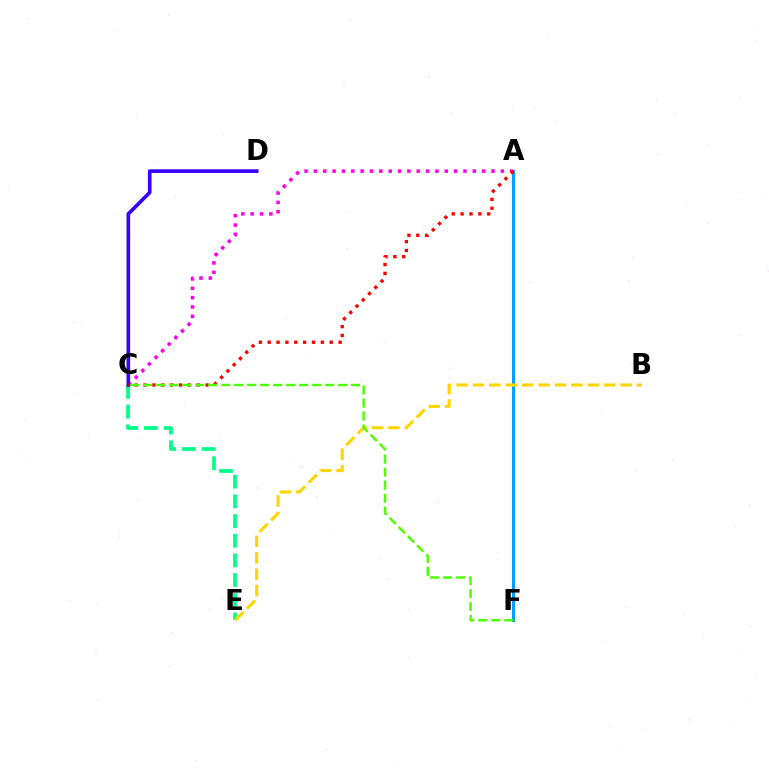{('C', 'E'): [{'color': '#00ff86', 'line_style': 'dashed', 'thickness': 2.67}], ('A', 'F'): [{'color': '#009eff', 'line_style': 'solid', 'thickness': 2.2}], ('B', 'E'): [{'color': '#ffd500', 'line_style': 'dashed', 'thickness': 2.23}], ('A', 'C'): [{'color': '#ff00ed', 'line_style': 'dotted', 'thickness': 2.54}, {'color': '#ff0000', 'line_style': 'dotted', 'thickness': 2.41}], ('C', 'D'): [{'color': '#3700ff', 'line_style': 'solid', 'thickness': 2.63}], ('C', 'F'): [{'color': '#4fff00', 'line_style': 'dashed', 'thickness': 1.77}]}